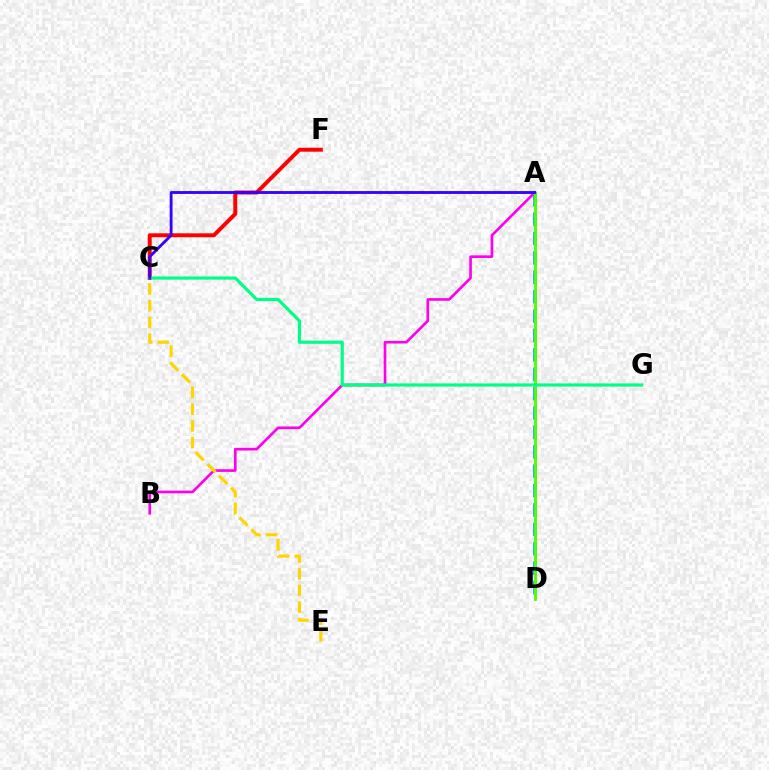{('A', 'B'): [{'color': '#ff00ed', 'line_style': 'solid', 'thickness': 1.91}], ('C', 'F'): [{'color': '#ff0000', 'line_style': 'solid', 'thickness': 2.84}], ('A', 'D'): [{'color': '#009eff', 'line_style': 'dashed', 'thickness': 2.63}, {'color': '#4fff00', 'line_style': 'solid', 'thickness': 2.07}], ('C', 'G'): [{'color': '#00ff86', 'line_style': 'solid', 'thickness': 2.28}], ('A', 'C'): [{'color': '#3700ff', 'line_style': 'solid', 'thickness': 2.05}], ('C', 'E'): [{'color': '#ffd500', 'line_style': 'dashed', 'thickness': 2.27}]}